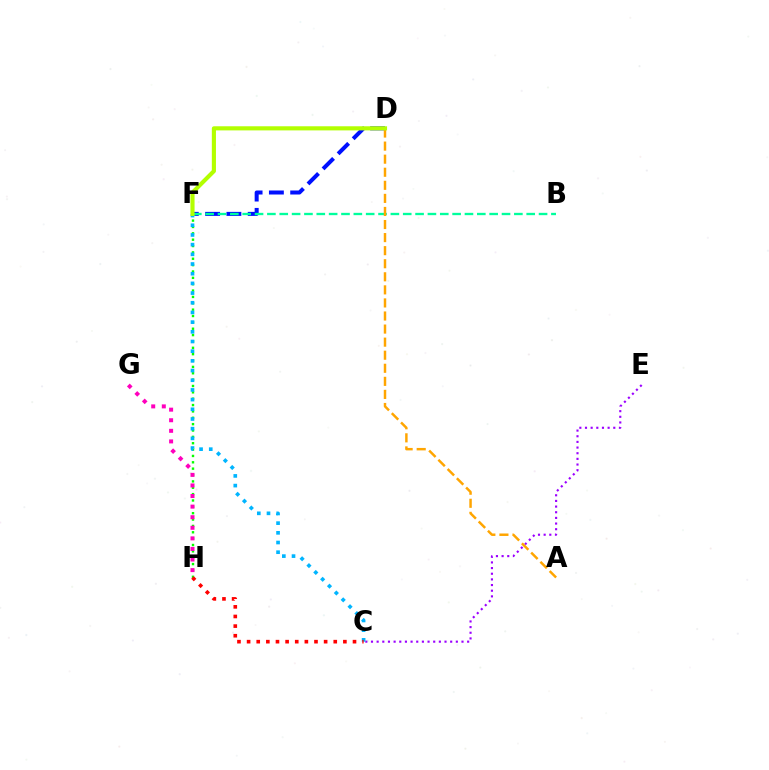{('C', 'E'): [{'color': '#9b00ff', 'line_style': 'dotted', 'thickness': 1.54}], ('D', 'F'): [{'color': '#0010ff', 'line_style': 'dashed', 'thickness': 2.89}, {'color': '#b3ff00', 'line_style': 'solid', 'thickness': 2.97}], ('B', 'F'): [{'color': '#00ff9d', 'line_style': 'dashed', 'thickness': 1.68}], ('F', 'H'): [{'color': '#08ff00', 'line_style': 'dotted', 'thickness': 1.73}], ('A', 'D'): [{'color': '#ffa500', 'line_style': 'dashed', 'thickness': 1.78}], ('C', 'F'): [{'color': '#00b5ff', 'line_style': 'dotted', 'thickness': 2.63}], ('C', 'H'): [{'color': '#ff0000', 'line_style': 'dotted', 'thickness': 2.62}], ('G', 'H'): [{'color': '#ff00bd', 'line_style': 'dotted', 'thickness': 2.88}]}